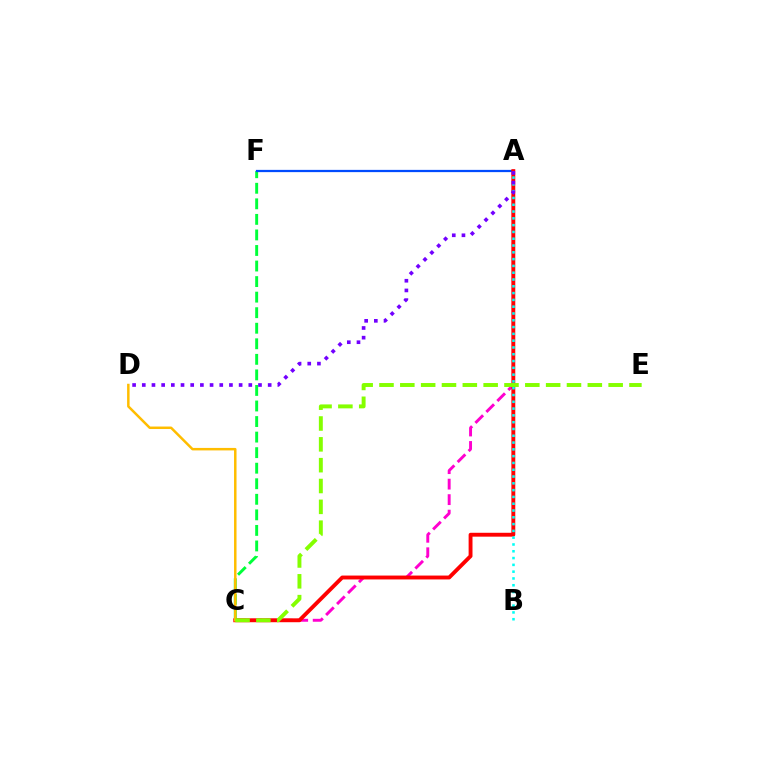{('C', 'F'): [{'color': '#00ff39', 'line_style': 'dashed', 'thickness': 2.11}], ('A', 'F'): [{'color': '#004bff', 'line_style': 'solid', 'thickness': 1.62}], ('A', 'C'): [{'color': '#ff00cf', 'line_style': 'dashed', 'thickness': 2.11}, {'color': '#ff0000', 'line_style': 'solid', 'thickness': 2.79}], ('A', 'B'): [{'color': '#00fff6', 'line_style': 'dotted', 'thickness': 1.85}], ('C', 'D'): [{'color': '#ffbd00', 'line_style': 'solid', 'thickness': 1.79}], ('C', 'E'): [{'color': '#84ff00', 'line_style': 'dashed', 'thickness': 2.83}], ('A', 'D'): [{'color': '#7200ff', 'line_style': 'dotted', 'thickness': 2.63}]}